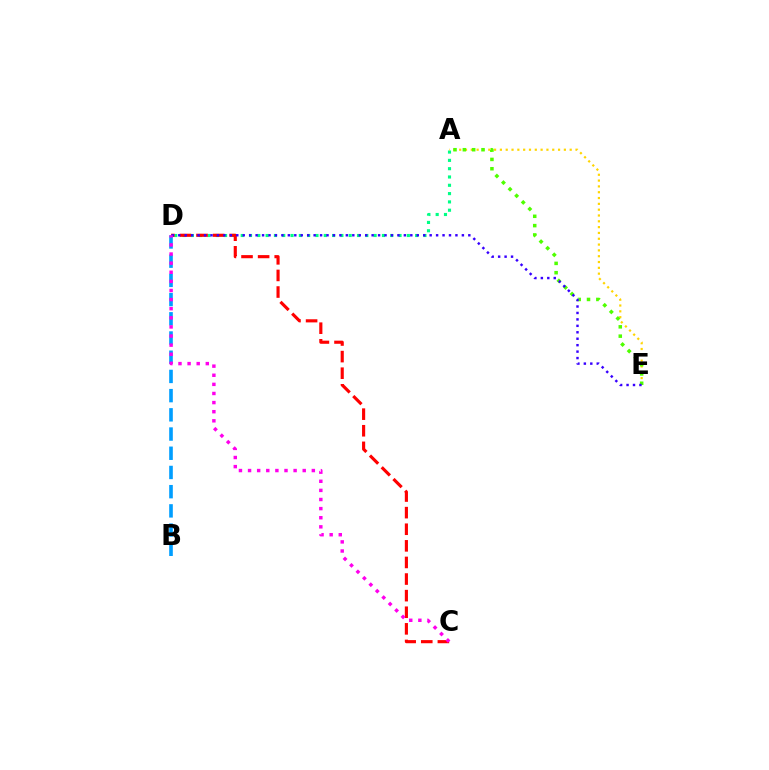{('A', 'D'): [{'color': '#00ff86', 'line_style': 'dotted', 'thickness': 2.26}], ('A', 'E'): [{'color': '#ffd500', 'line_style': 'dotted', 'thickness': 1.58}, {'color': '#4fff00', 'line_style': 'dotted', 'thickness': 2.53}], ('C', 'D'): [{'color': '#ff0000', 'line_style': 'dashed', 'thickness': 2.26}, {'color': '#ff00ed', 'line_style': 'dotted', 'thickness': 2.48}], ('B', 'D'): [{'color': '#009eff', 'line_style': 'dashed', 'thickness': 2.61}], ('D', 'E'): [{'color': '#3700ff', 'line_style': 'dotted', 'thickness': 1.75}]}